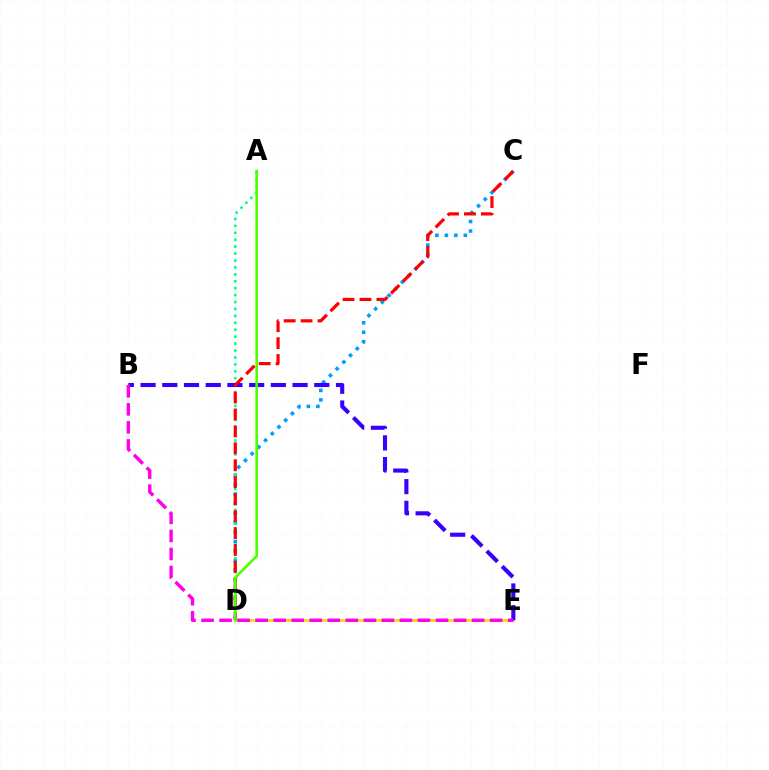{('C', 'D'): [{'color': '#009eff', 'line_style': 'dotted', 'thickness': 2.58}, {'color': '#ff0000', 'line_style': 'dashed', 'thickness': 2.3}], ('A', 'D'): [{'color': '#00ff86', 'line_style': 'dotted', 'thickness': 1.88}, {'color': '#4fff00', 'line_style': 'solid', 'thickness': 1.89}], ('D', 'E'): [{'color': '#ffd500', 'line_style': 'solid', 'thickness': 1.87}], ('B', 'E'): [{'color': '#3700ff', 'line_style': 'dashed', 'thickness': 2.95}, {'color': '#ff00ed', 'line_style': 'dashed', 'thickness': 2.45}]}